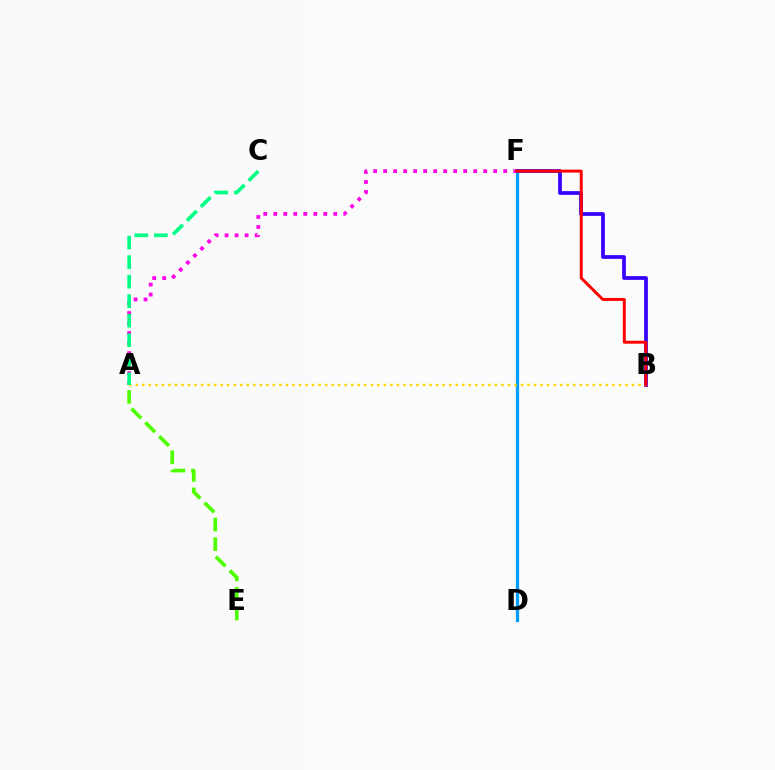{('D', 'F'): [{'color': '#009eff', 'line_style': 'solid', 'thickness': 2.34}], ('B', 'F'): [{'color': '#3700ff', 'line_style': 'solid', 'thickness': 2.69}, {'color': '#ff0000', 'line_style': 'solid', 'thickness': 2.12}], ('A', 'F'): [{'color': '#ff00ed', 'line_style': 'dotted', 'thickness': 2.72}], ('A', 'B'): [{'color': '#ffd500', 'line_style': 'dotted', 'thickness': 1.77}], ('A', 'C'): [{'color': '#00ff86', 'line_style': 'dashed', 'thickness': 2.65}], ('A', 'E'): [{'color': '#4fff00', 'line_style': 'dashed', 'thickness': 2.66}]}